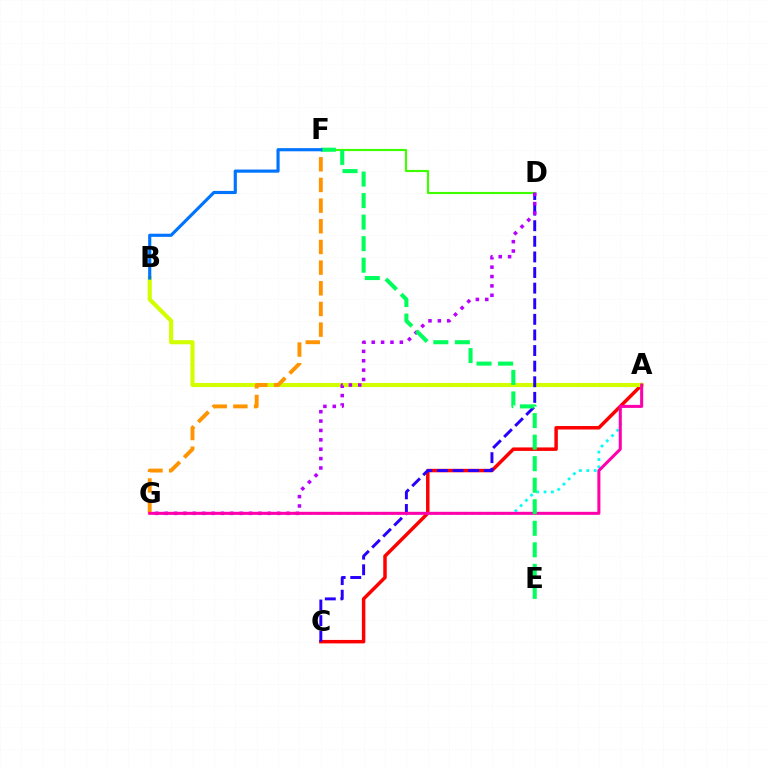{('A', 'C'): [{'color': '#ff0000', 'line_style': 'solid', 'thickness': 2.51}], ('A', 'B'): [{'color': '#d1ff00', 'line_style': 'solid', 'thickness': 2.97}], ('A', 'G'): [{'color': '#00fff6', 'line_style': 'dotted', 'thickness': 2.01}, {'color': '#ff00ac', 'line_style': 'solid', 'thickness': 2.18}], ('C', 'D'): [{'color': '#2500ff', 'line_style': 'dashed', 'thickness': 2.12}], ('D', 'F'): [{'color': '#3dff00', 'line_style': 'solid', 'thickness': 1.54}], ('F', 'G'): [{'color': '#ff9400', 'line_style': 'dashed', 'thickness': 2.81}], ('D', 'G'): [{'color': '#b900ff', 'line_style': 'dotted', 'thickness': 2.55}], ('E', 'F'): [{'color': '#00ff5c', 'line_style': 'dashed', 'thickness': 2.93}], ('B', 'F'): [{'color': '#0074ff', 'line_style': 'solid', 'thickness': 2.27}]}